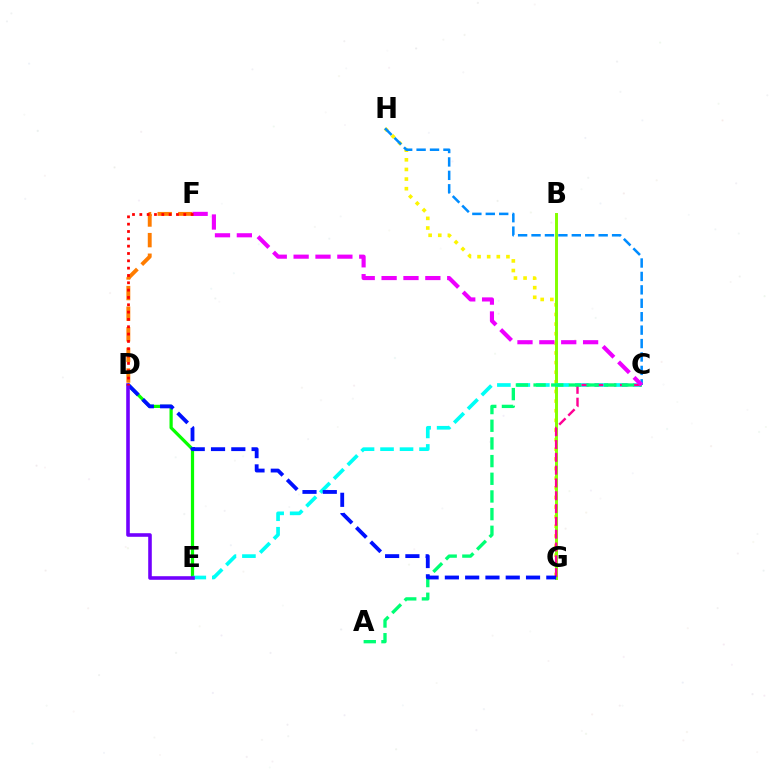{('D', 'E'): [{'color': '#08ff00', 'line_style': 'solid', 'thickness': 2.32}, {'color': '#7200ff', 'line_style': 'solid', 'thickness': 2.58}], ('G', 'H'): [{'color': '#fcf500', 'line_style': 'dotted', 'thickness': 2.62}], ('B', 'G'): [{'color': '#84ff00', 'line_style': 'solid', 'thickness': 2.12}], ('C', 'E'): [{'color': '#00fff6', 'line_style': 'dashed', 'thickness': 2.65}], ('C', 'H'): [{'color': '#008cff', 'line_style': 'dashed', 'thickness': 1.82}], ('D', 'F'): [{'color': '#ff7c00', 'line_style': 'dashed', 'thickness': 2.8}, {'color': '#ff0000', 'line_style': 'dotted', 'thickness': 1.99}], ('C', 'G'): [{'color': '#ff0094', 'line_style': 'dashed', 'thickness': 1.74}], ('A', 'C'): [{'color': '#00ff74', 'line_style': 'dashed', 'thickness': 2.4}], ('D', 'G'): [{'color': '#0010ff', 'line_style': 'dashed', 'thickness': 2.76}], ('C', 'F'): [{'color': '#ee00ff', 'line_style': 'dashed', 'thickness': 2.97}]}